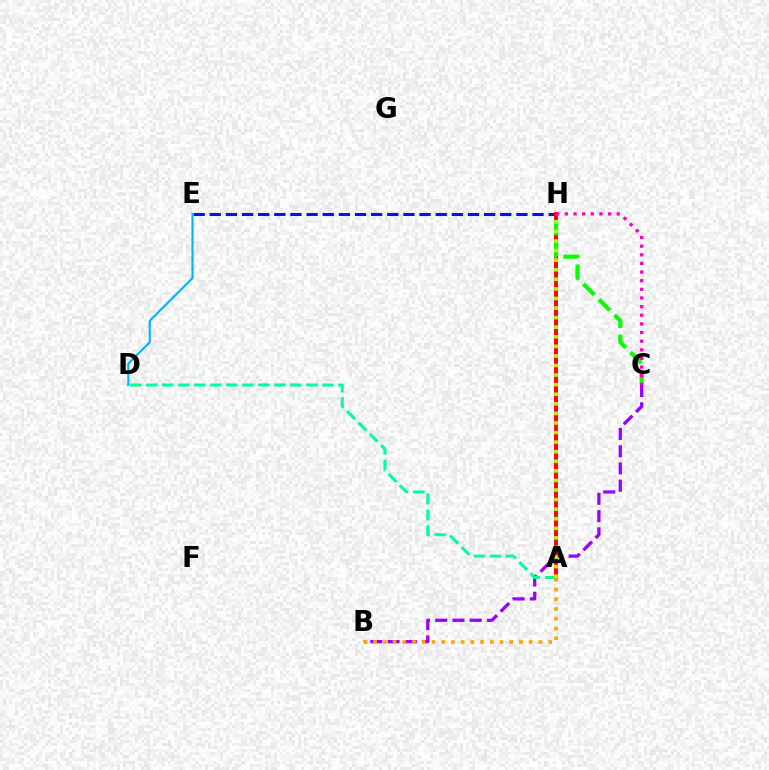{('B', 'C'): [{'color': '#9b00ff', 'line_style': 'dashed', 'thickness': 2.34}], ('E', 'H'): [{'color': '#0010ff', 'line_style': 'dashed', 'thickness': 2.19}], ('A', 'H'): [{'color': '#ff0000', 'line_style': 'solid', 'thickness': 2.8}, {'color': '#b3ff00', 'line_style': 'dotted', 'thickness': 2.6}], ('D', 'E'): [{'color': '#00b5ff', 'line_style': 'solid', 'thickness': 1.53}], ('C', 'H'): [{'color': '#08ff00', 'line_style': 'dashed', 'thickness': 2.98}, {'color': '#ff00bd', 'line_style': 'dotted', 'thickness': 2.35}], ('A', 'D'): [{'color': '#00ff9d', 'line_style': 'dashed', 'thickness': 2.18}], ('A', 'B'): [{'color': '#ffa500', 'line_style': 'dotted', 'thickness': 2.64}]}